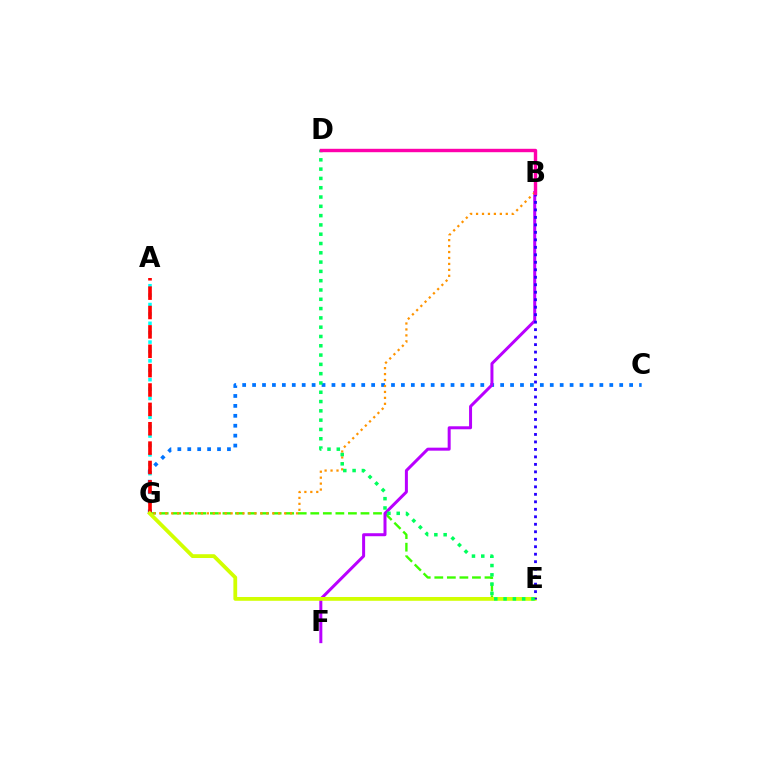{('A', 'G'): [{'color': '#00fff6', 'line_style': 'dotted', 'thickness': 2.55}, {'color': '#ff0000', 'line_style': 'dashed', 'thickness': 2.63}], ('E', 'G'): [{'color': '#3dff00', 'line_style': 'dashed', 'thickness': 1.7}, {'color': '#d1ff00', 'line_style': 'solid', 'thickness': 2.73}], ('C', 'G'): [{'color': '#0074ff', 'line_style': 'dotted', 'thickness': 2.7}], ('B', 'F'): [{'color': '#b900ff', 'line_style': 'solid', 'thickness': 2.16}], ('B', 'G'): [{'color': '#ff9400', 'line_style': 'dotted', 'thickness': 1.62}], ('B', 'E'): [{'color': '#2500ff', 'line_style': 'dotted', 'thickness': 2.03}], ('D', 'E'): [{'color': '#00ff5c', 'line_style': 'dotted', 'thickness': 2.53}], ('B', 'D'): [{'color': '#ff00ac', 'line_style': 'solid', 'thickness': 2.45}]}